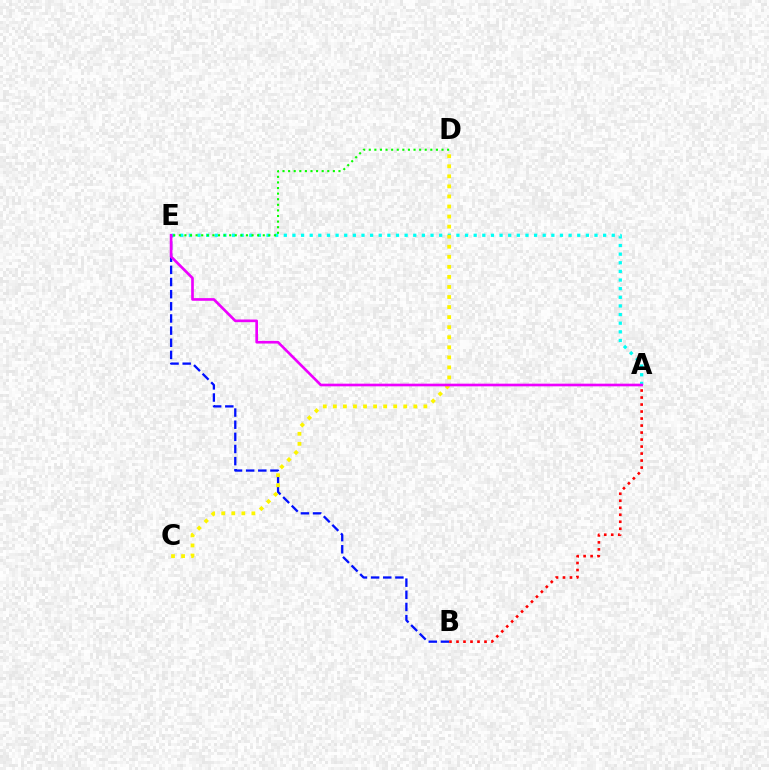{('A', 'E'): [{'color': '#00fff6', 'line_style': 'dotted', 'thickness': 2.34}, {'color': '#ee00ff', 'line_style': 'solid', 'thickness': 1.92}], ('B', 'E'): [{'color': '#0010ff', 'line_style': 'dashed', 'thickness': 1.65}], ('A', 'B'): [{'color': '#ff0000', 'line_style': 'dotted', 'thickness': 1.9}], ('C', 'D'): [{'color': '#fcf500', 'line_style': 'dotted', 'thickness': 2.73}], ('D', 'E'): [{'color': '#08ff00', 'line_style': 'dotted', 'thickness': 1.52}]}